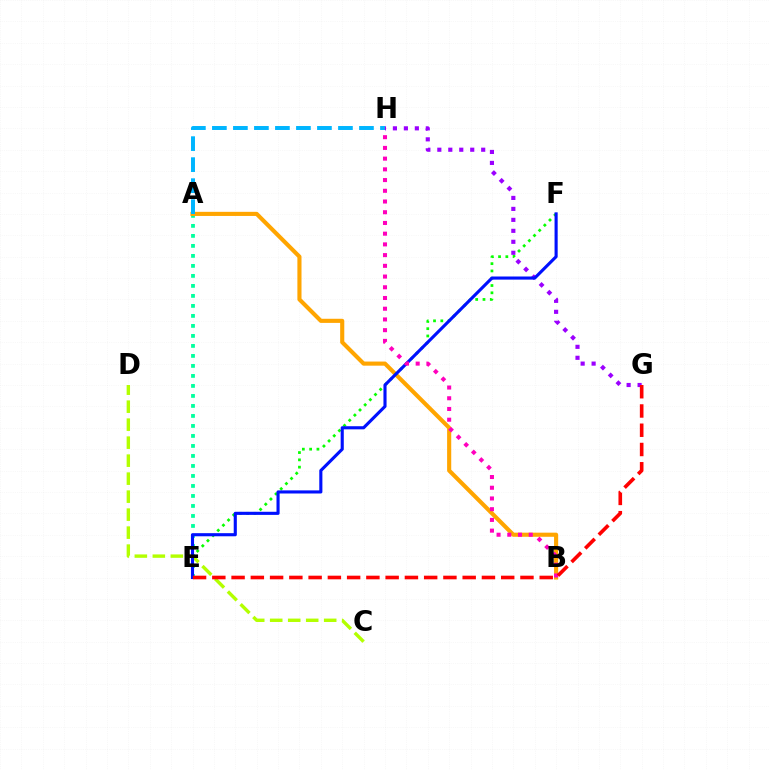{('A', 'E'): [{'color': '#00ff9d', 'line_style': 'dotted', 'thickness': 2.72}], ('A', 'B'): [{'color': '#ffa500', 'line_style': 'solid', 'thickness': 2.96}], ('E', 'F'): [{'color': '#08ff00', 'line_style': 'dotted', 'thickness': 1.98}, {'color': '#0010ff', 'line_style': 'solid', 'thickness': 2.24}], ('A', 'H'): [{'color': '#00b5ff', 'line_style': 'dashed', 'thickness': 2.85}], ('G', 'H'): [{'color': '#9b00ff', 'line_style': 'dotted', 'thickness': 2.98}], ('C', 'D'): [{'color': '#b3ff00', 'line_style': 'dashed', 'thickness': 2.44}], ('B', 'H'): [{'color': '#ff00bd', 'line_style': 'dotted', 'thickness': 2.91}], ('E', 'G'): [{'color': '#ff0000', 'line_style': 'dashed', 'thickness': 2.62}]}